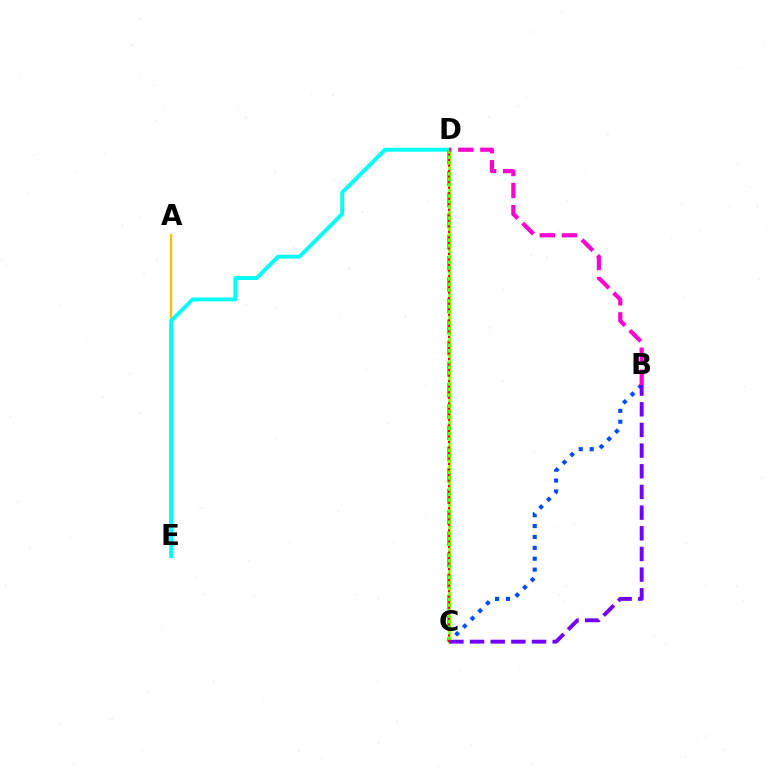{('B', 'C'): [{'color': '#004bff', 'line_style': 'dotted', 'thickness': 2.96}, {'color': '#7200ff', 'line_style': 'dashed', 'thickness': 2.81}], ('A', 'E'): [{'color': '#ffbd00', 'line_style': 'solid', 'thickness': 1.63}], ('D', 'E'): [{'color': '#00fff6', 'line_style': 'solid', 'thickness': 2.81}], ('C', 'D'): [{'color': '#00ff39', 'line_style': 'dashed', 'thickness': 2.88}, {'color': '#84ff00', 'line_style': 'solid', 'thickness': 1.82}, {'color': '#ff0000', 'line_style': 'dotted', 'thickness': 1.5}], ('B', 'D'): [{'color': '#ff00cf', 'line_style': 'dashed', 'thickness': 3.0}]}